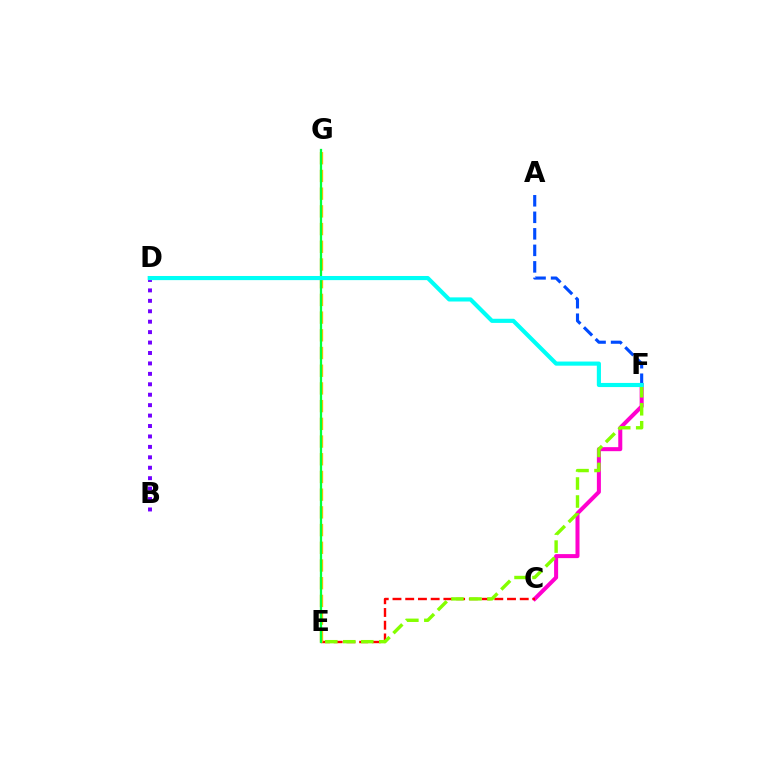{('C', 'F'): [{'color': '#ff00cf', 'line_style': 'solid', 'thickness': 2.9}], ('A', 'F'): [{'color': '#004bff', 'line_style': 'dashed', 'thickness': 2.24}], ('C', 'E'): [{'color': '#ff0000', 'line_style': 'dashed', 'thickness': 1.73}], ('E', 'G'): [{'color': '#ffbd00', 'line_style': 'dashed', 'thickness': 2.41}, {'color': '#00ff39', 'line_style': 'solid', 'thickness': 1.64}], ('E', 'F'): [{'color': '#84ff00', 'line_style': 'dashed', 'thickness': 2.44}], ('B', 'D'): [{'color': '#7200ff', 'line_style': 'dotted', 'thickness': 2.83}], ('D', 'F'): [{'color': '#00fff6', 'line_style': 'solid', 'thickness': 2.98}]}